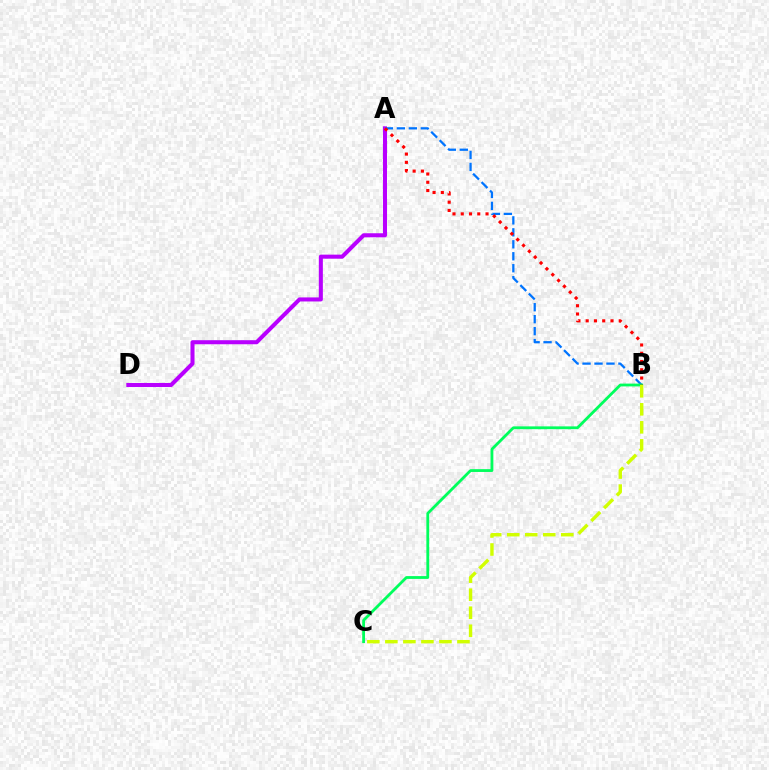{('A', 'D'): [{'color': '#b900ff', 'line_style': 'solid', 'thickness': 2.91}], ('A', 'B'): [{'color': '#0074ff', 'line_style': 'dashed', 'thickness': 1.62}, {'color': '#ff0000', 'line_style': 'dotted', 'thickness': 2.24}], ('B', 'C'): [{'color': '#00ff5c', 'line_style': 'solid', 'thickness': 2.02}, {'color': '#d1ff00', 'line_style': 'dashed', 'thickness': 2.45}]}